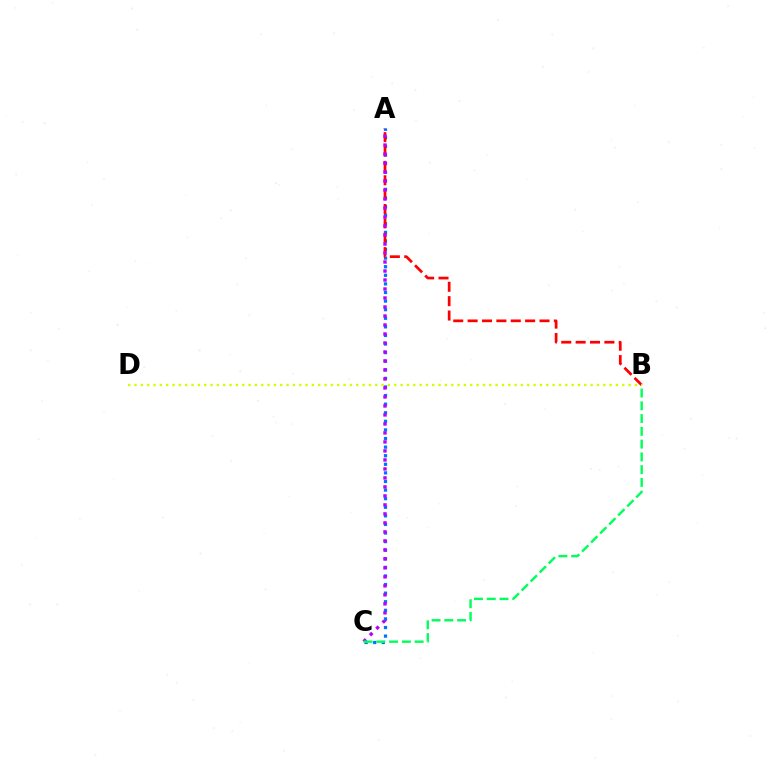{('A', 'C'): [{'color': '#0074ff', 'line_style': 'dotted', 'thickness': 2.33}, {'color': '#b900ff', 'line_style': 'dotted', 'thickness': 2.44}], ('A', 'B'): [{'color': '#ff0000', 'line_style': 'dashed', 'thickness': 1.95}], ('B', 'D'): [{'color': '#d1ff00', 'line_style': 'dotted', 'thickness': 1.72}], ('B', 'C'): [{'color': '#00ff5c', 'line_style': 'dashed', 'thickness': 1.73}]}